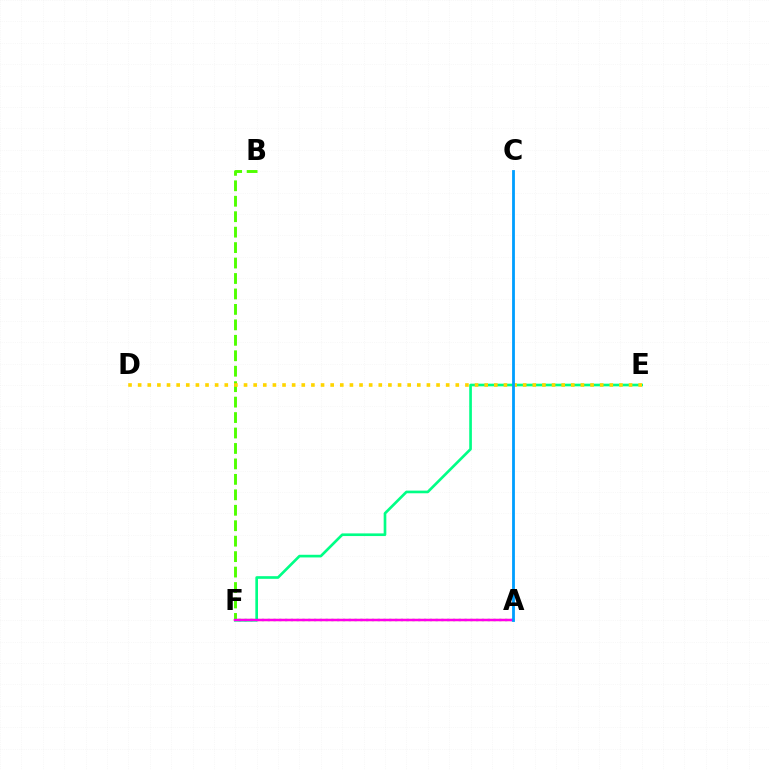{('A', 'F'): [{'color': '#ff0000', 'line_style': 'solid', 'thickness': 1.58}, {'color': '#3700ff', 'line_style': 'dotted', 'thickness': 1.57}, {'color': '#ff00ed', 'line_style': 'solid', 'thickness': 1.65}], ('B', 'F'): [{'color': '#4fff00', 'line_style': 'dashed', 'thickness': 2.1}], ('E', 'F'): [{'color': '#00ff86', 'line_style': 'solid', 'thickness': 1.92}], ('D', 'E'): [{'color': '#ffd500', 'line_style': 'dotted', 'thickness': 2.62}], ('A', 'C'): [{'color': '#009eff', 'line_style': 'solid', 'thickness': 2.03}]}